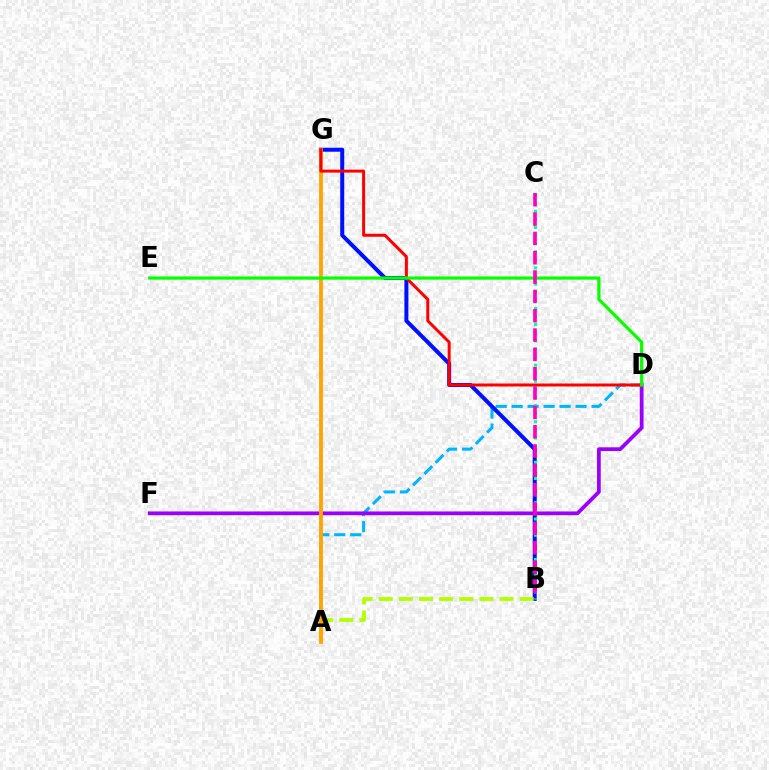{('A', 'D'): [{'color': '#00b5ff', 'line_style': 'dashed', 'thickness': 2.17}], ('B', 'G'): [{'color': '#0010ff', 'line_style': 'solid', 'thickness': 2.88}], ('A', 'B'): [{'color': '#b3ff00', 'line_style': 'dashed', 'thickness': 2.74}], ('D', 'F'): [{'color': '#9b00ff', 'line_style': 'solid', 'thickness': 2.7}], ('A', 'G'): [{'color': '#ffa500', 'line_style': 'solid', 'thickness': 2.75}], ('D', 'G'): [{'color': '#ff0000', 'line_style': 'solid', 'thickness': 2.14}], ('B', 'C'): [{'color': '#00ff9d', 'line_style': 'dotted', 'thickness': 2.2}, {'color': '#ff00bd', 'line_style': 'dashed', 'thickness': 2.63}], ('D', 'E'): [{'color': '#08ff00', 'line_style': 'solid', 'thickness': 2.31}]}